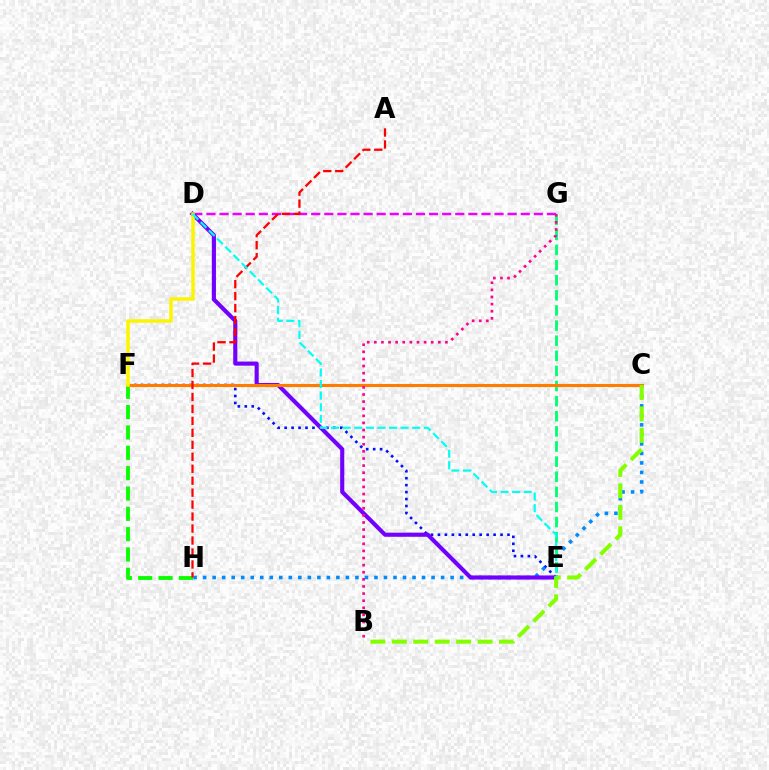{('E', 'F'): [{'color': '#0010ff', 'line_style': 'dotted', 'thickness': 1.89}], ('C', 'H'): [{'color': '#008cff', 'line_style': 'dotted', 'thickness': 2.59}], ('E', 'G'): [{'color': '#00ff74', 'line_style': 'dashed', 'thickness': 2.05}], ('D', 'G'): [{'color': '#ee00ff', 'line_style': 'dashed', 'thickness': 1.78}], ('D', 'E'): [{'color': '#7200ff', 'line_style': 'solid', 'thickness': 2.96}, {'color': '#00fff6', 'line_style': 'dashed', 'thickness': 1.57}], ('F', 'H'): [{'color': '#08ff00', 'line_style': 'dashed', 'thickness': 2.76}], ('C', 'F'): [{'color': '#ff7c00', 'line_style': 'solid', 'thickness': 2.23}], ('D', 'F'): [{'color': '#fcf500', 'line_style': 'solid', 'thickness': 2.52}], ('B', 'C'): [{'color': '#84ff00', 'line_style': 'dashed', 'thickness': 2.91}], ('A', 'H'): [{'color': '#ff0000', 'line_style': 'dashed', 'thickness': 1.63}], ('B', 'G'): [{'color': '#ff0094', 'line_style': 'dotted', 'thickness': 1.93}]}